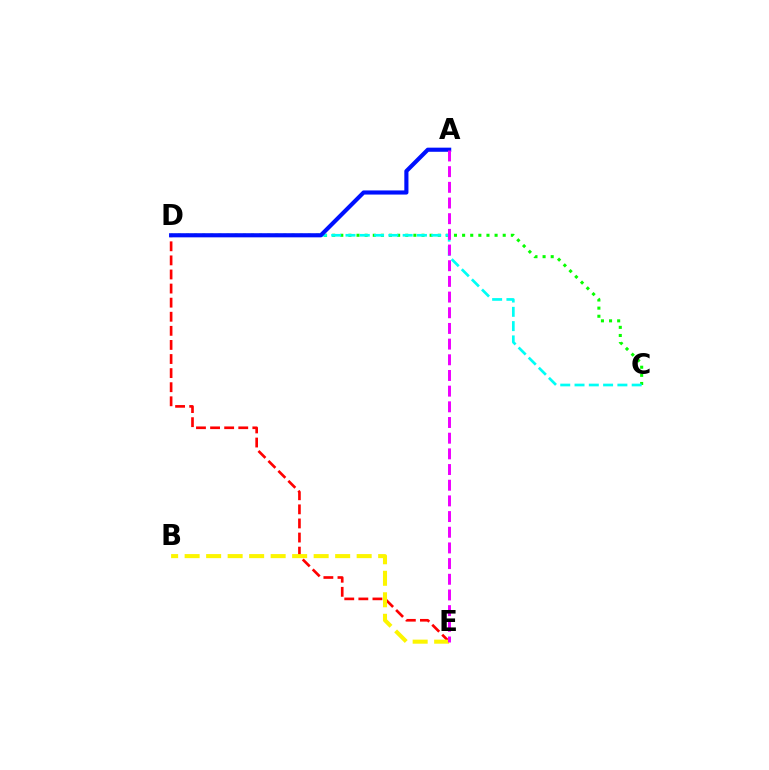{('D', 'E'): [{'color': '#ff0000', 'line_style': 'dashed', 'thickness': 1.91}], ('C', 'D'): [{'color': '#08ff00', 'line_style': 'dotted', 'thickness': 2.21}, {'color': '#00fff6', 'line_style': 'dashed', 'thickness': 1.94}], ('B', 'E'): [{'color': '#fcf500', 'line_style': 'dashed', 'thickness': 2.92}], ('A', 'D'): [{'color': '#0010ff', 'line_style': 'solid', 'thickness': 2.97}], ('A', 'E'): [{'color': '#ee00ff', 'line_style': 'dashed', 'thickness': 2.13}]}